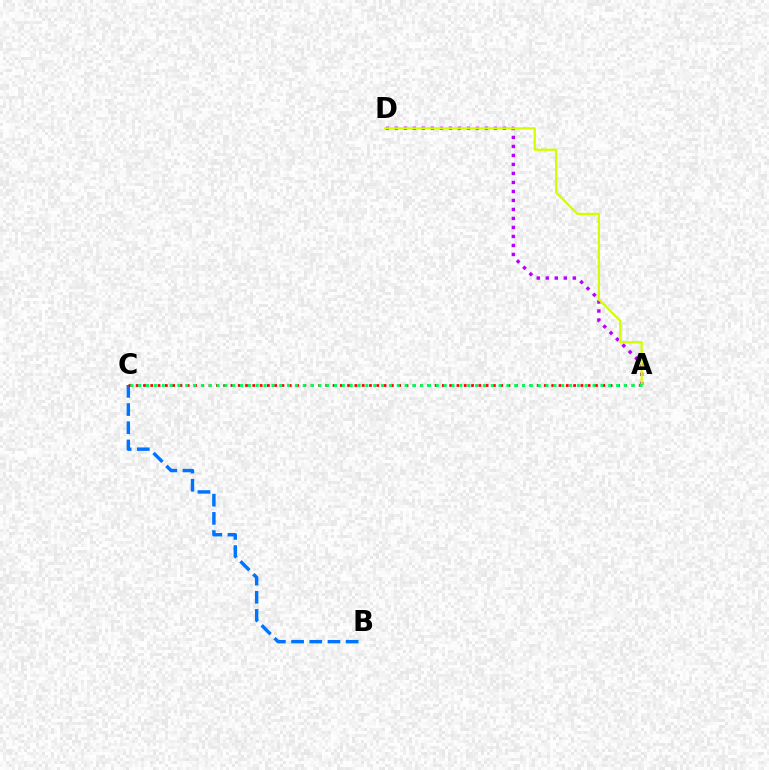{('B', 'C'): [{'color': '#0074ff', 'line_style': 'dashed', 'thickness': 2.47}], ('A', 'D'): [{'color': '#b900ff', 'line_style': 'dotted', 'thickness': 2.45}, {'color': '#d1ff00', 'line_style': 'solid', 'thickness': 1.63}], ('A', 'C'): [{'color': '#ff0000', 'line_style': 'dotted', 'thickness': 1.98}, {'color': '#00ff5c', 'line_style': 'dotted', 'thickness': 2.13}]}